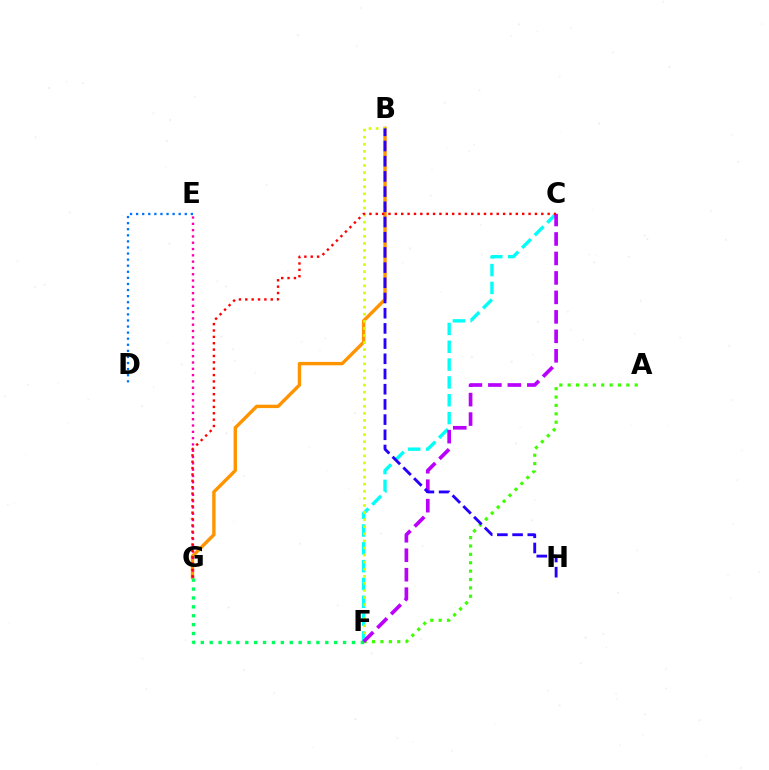{('B', 'G'): [{'color': '#ff9400', 'line_style': 'solid', 'thickness': 2.44}], ('C', 'F'): [{'color': '#00fff6', 'line_style': 'dashed', 'thickness': 2.42}, {'color': '#b900ff', 'line_style': 'dashed', 'thickness': 2.65}], ('A', 'F'): [{'color': '#3dff00', 'line_style': 'dotted', 'thickness': 2.28}], ('D', 'E'): [{'color': '#0074ff', 'line_style': 'dotted', 'thickness': 1.65}], ('B', 'F'): [{'color': '#d1ff00', 'line_style': 'dotted', 'thickness': 1.92}], ('F', 'G'): [{'color': '#00ff5c', 'line_style': 'dotted', 'thickness': 2.42}], ('E', 'G'): [{'color': '#ff00ac', 'line_style': 'dotted', 'thickness': 1.71}], ('B', 'H'): [{'color': '#2500ff', 'line_style': 'dashed', 'thickness': 2.06}], ('C', 'G'): [{'color': '#ff0000', 'line_style': 'dotted', 'thickness': 1.73}]}